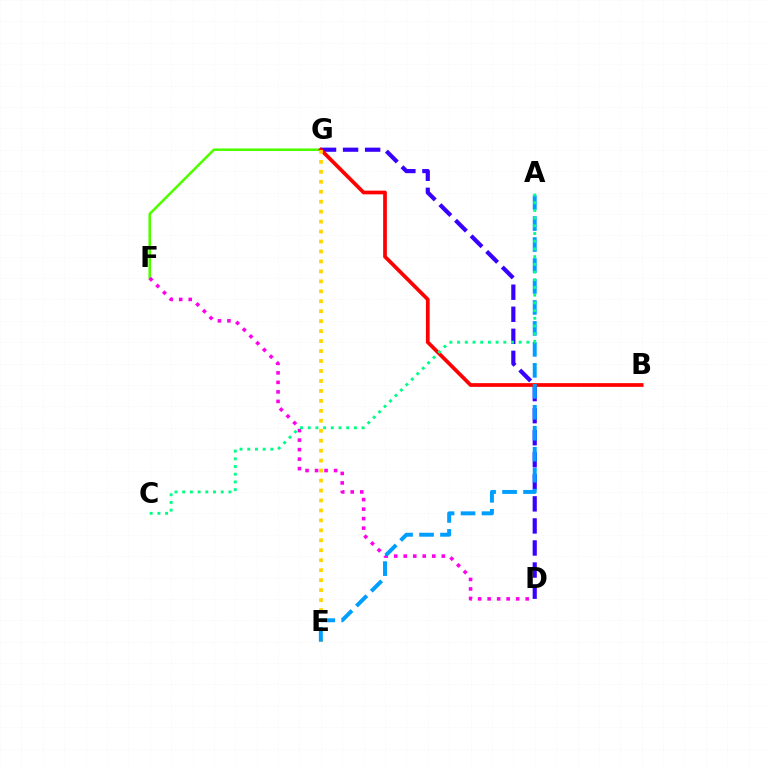{('F', 'G'): [{'color': '#4fff00', 'line_style': 'solid', 'thickness': 1.86}], ('D', 'G'): [{'color': '#3700ff', 'line_style': 'dashed', 'thickness': 3.0}], ('B', 'G'): [{'color': '#ff0000', 'line_style': 'solid', 'thickness': 2.68}], ('D', 'F'): [{'color': '#ff00ed', 'line_style': 'dotted', 'thickness': 2.58}], ('E', 'G'): [{'color': '#ffd500', 'line_style': 'dotted', 'thickness': 2.71}], ('A', 'E'): [{'color': '#009eff', 'line_style': 'dashed', 'thickness': 2.85}], ('A', 'C'): [{'color': '#00ff86', 'line_style': 'dotted', 'thickness': 2.09}]}